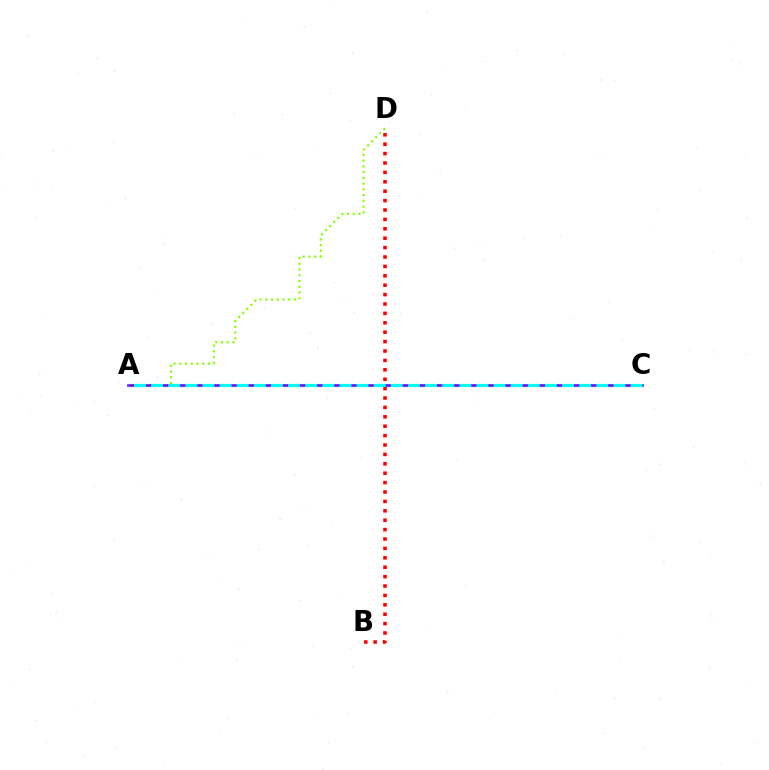{('A', 'D'): [{'color': '#84ff00', 'line_style': 'dotted', 'thickness': 1.56}], ('B', 'D'): [{'color': '#ff0000', 'line_style': 'dotted', 'thickness': 2.55}], ('A', 'C'): [{'color': '#7200ff', 'line_style': 'solid', 'thickness': 1.89}, {'color': '#00fff6', 'line_style': 'dashed', 'thickness': 2.33}]}